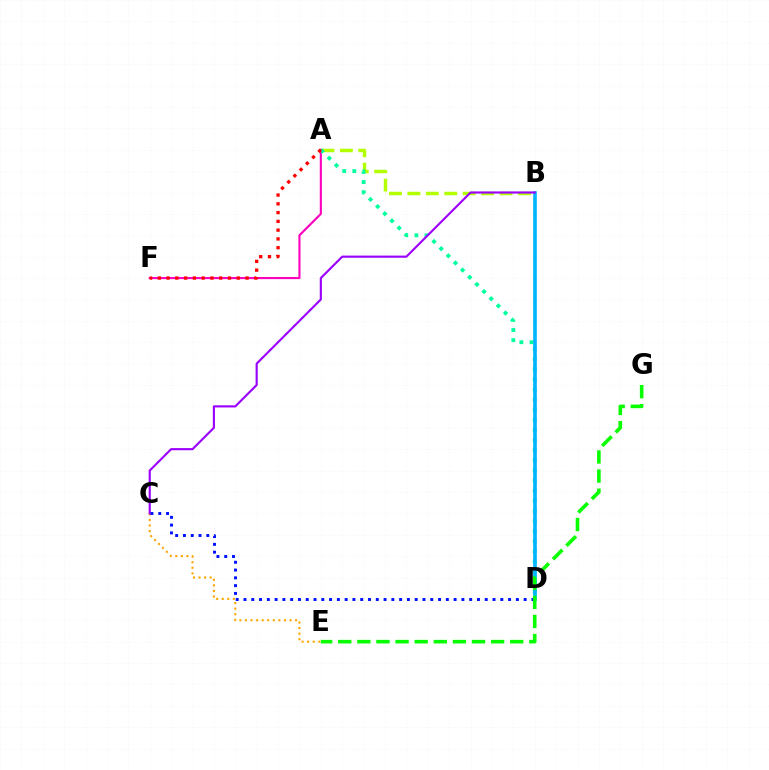{('A', 'F'): [{'color': '#ff00bd', 'line_style': 'solid', 'thickness': 1.53}, {'color': '#ff0000', 'line_style': 'dotted', 'thickness': 2.38}], ('A', 'B'): [{'color': '#b3ff00', 'line_style': 'dashed', 'thickness': 2.5}], ('A', 'D'): [{'color': '#00ff9d', 'line_style': 'dotted', 'thickness': 2.75}], ('B', 'D'): [{'color': '#00b5ff', 'line_style': 'solid', 'thickness': 2.63}], ('C', 'E'): [{'color': '#ffa500', 'line_style': 'dotted', 'thickness': 1.51}], ('B', 'C'): [{'color': '#9b00ff', 'line_style': 'solid', 'thickness': 1.54}], ('C', 'D'): [{'color': '#0010ff', 'line_style': 'dotted', 'thickness': 2.11}], ('E', 'G'): [{'color': '#08ff00', 'line_style': 'dashed', 'thickness': 2.6}]}